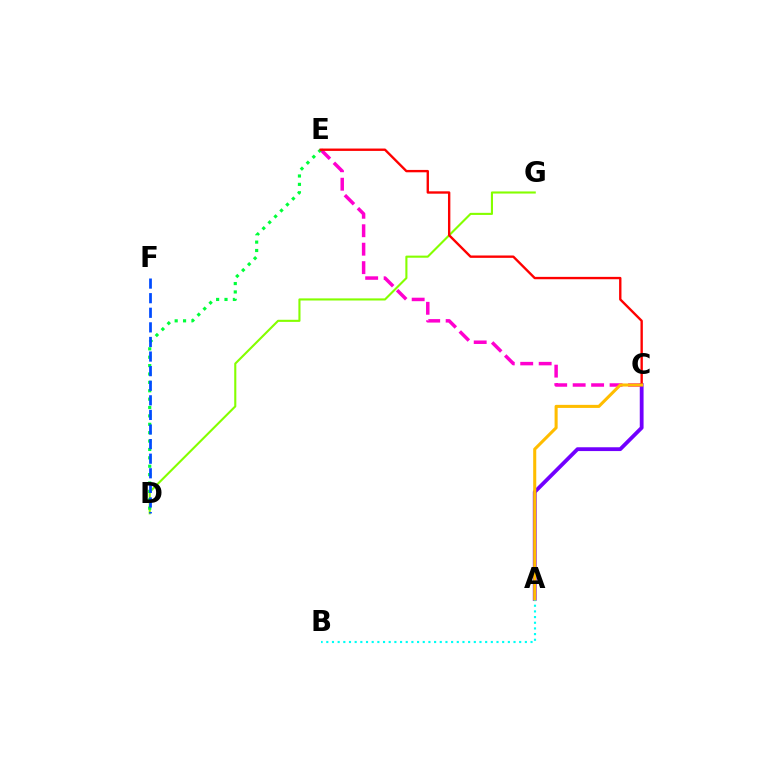{('C', 'E'): [{'color': '#ff00cf', 'line_style': 'dashed', 'thickness': 2.51}, {'color': '#ff0000', 'line_style': 'solid', 'thickness': 1.71}], ('D', 'G'): [{'color': '#84ff00', 'line_style': 'solid', 'thickness': 1.52}], ('A', 'C'): [{'color': '#7200ff', 'line_style': 'solid', 'thickness': 2.74}, {'color': '#ffbd00', 'line_style': 'solid', 'thickness': 2.2}], ('A', 'B'): [{'color': '#00fff6', 'line_style': 'dotted', 'thickness': 1.54}], ('D', 'E'): [{'color': '#00ff39', 'line_style': 'dotted', 'thickness': 2.28}], ('D', 'F'): [{'color': '#004bff', 'line_style': 'dashed', 'thickness': 1.98}]}